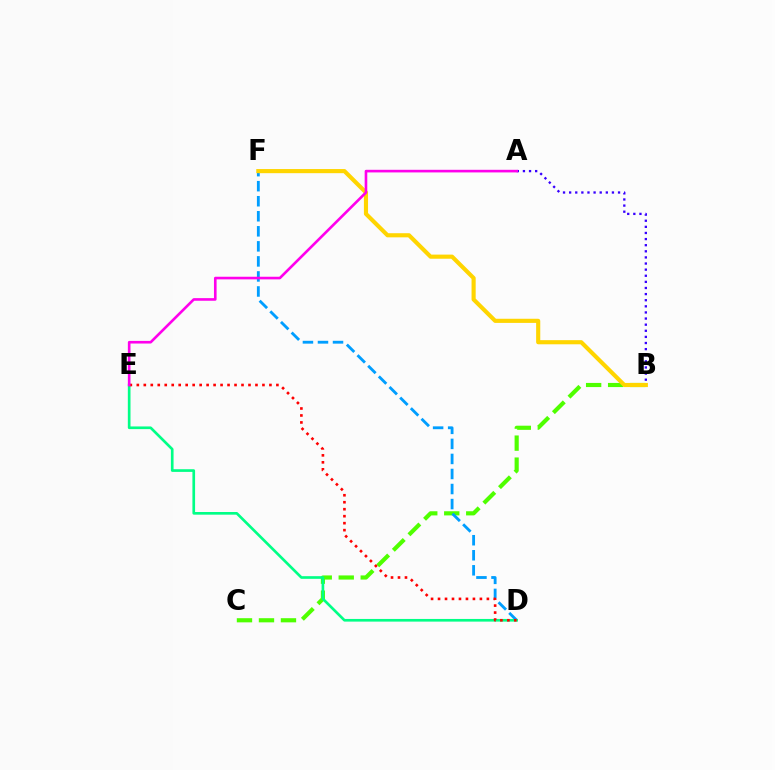{('B', 'C'): [{'color': '#4fff00', 'line_style': 'dashed', 'thickness': 2.99}], ('A', 'B'): [{'color': '#3700ff', 'line_style': 'dotted', 'thickness': 1.66}], ('D', 'F'): [{'color': '#009eff', 'line_style': 'dashed', 'thickness': 2.04}], ('B', 'F'): [{'color': '#ffd500', 'line_style': 'solid', 'thickness': 2.97}], ('D', 'E'): [{'color': '#00ff86', 'line_style': 'solid', 'thickness': 1.92}, {'color': '#ff0000', 'line_style': 'dotted', 'thickness': 1.9}], ('A', 'E'): [{'color': '#ff00ed', 'line_style': 'solid', 'thickness': 1.89}]}